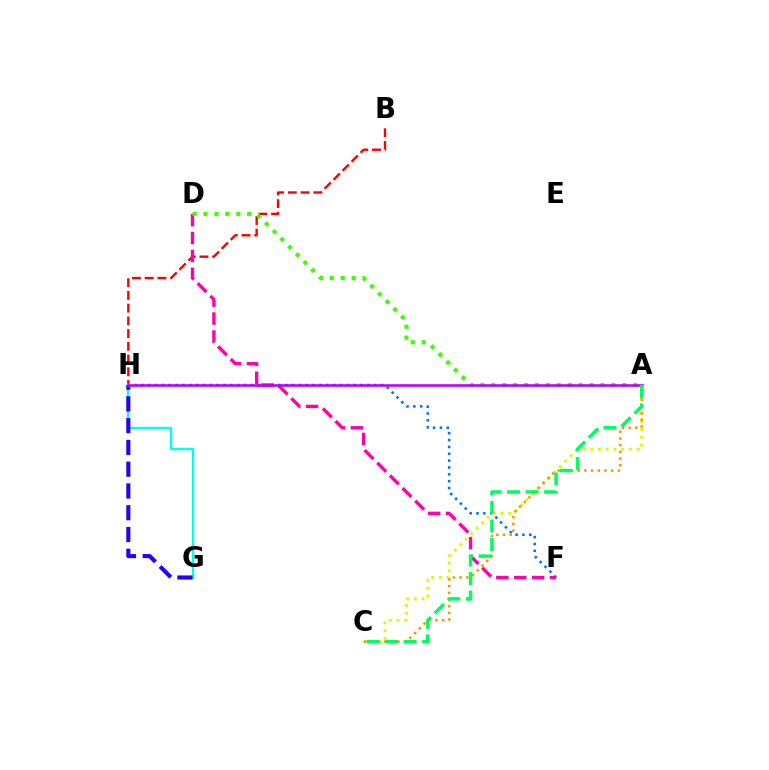{('A', 'C'): [{'color': '#d1ff00', 'line_style': 'dotted', 'thickness': 2.11}, {'color': '#ff9400', 'line_style': 'dotted', 'thickness': 1.82}, {'color': '#00ff5c', 'line_style': 'dashed', 'thickness': 2.51}], ('F', 'H'): [{'color': '#0074ff', 'line_style': 'dotted', 'thickness': 1.86}], ('B', 'H'): [{'color': '#ff0000', 'line_style': 'dashed', 'thickness': 1.73}], ('G', 'H'): [{'color': '#00fff6', 'line_style': 'solid', 'thickness': 1.76}, {'color': '#2500ff', 'line_style': 'dashed', 'thickness': 2.96}], ('D', 'F'): [{'color': '#ff00ac', 'line_style': 'dashed', 'thickness': 2.43}], ('A', 'D'): [{'color': '#3dff00', 'line_style': 'dotted', 'thickness': 2.97}], ('A', 'H'): [{'color': '#b900ff', 'line_style': 'solid', 'thickness': 1.86}]}